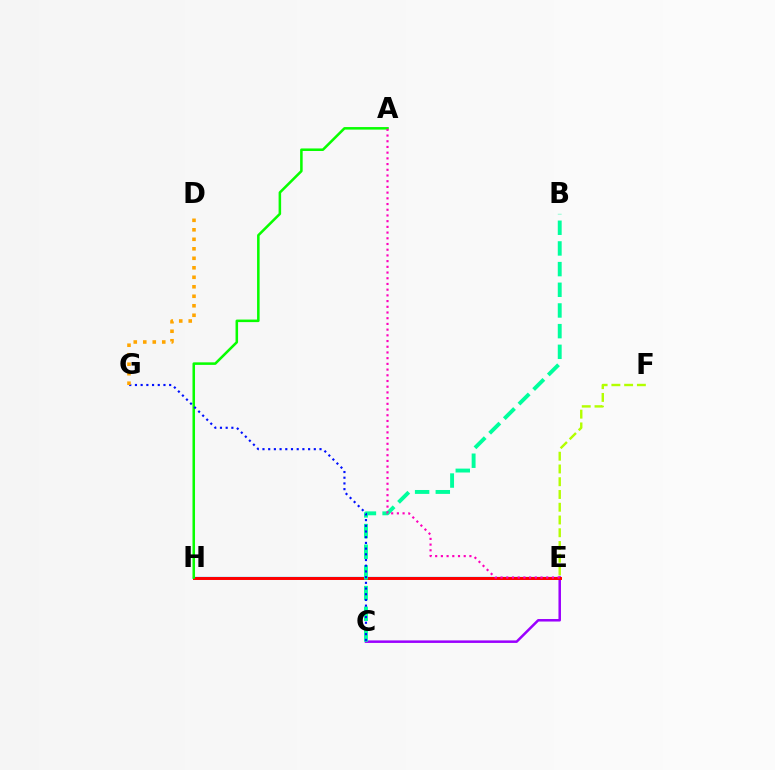{('E', 'H'): [{'color': '#00b5ff', 'line_style': 'solid', 'thickness': 1.66}, {'color': '#ff0000', 'line_style': 'solid', 'thickness': 2.13}], ('C', 'E'): [{'color': '#9b00ff', 'line_style': 'solid', 'thickness': 1.81}], ('B', 'C'): [{'color': '#00ff9d', 'line_style': 'dashed', 'thickness': 2.81}], ('A', 'H'): [{'color': '#08ff00', 'line_style': 'solid', 'thickness': 1.83}], ('C', 'G'): [{'color': '#0010ff', 'line_style': 'dotted', 'thickness': 1.55}], ('E', 'F'): [{'color': '#b3ff00', 'line_style': 'dashed', 'thickness': 1.73}], ('A', 'E'): [{'color': '#ff00bd', 'line_style': 'dotted', 'thickness': 1.55}], ('D', 'G'): [{'color': '#ffa500', 'line_style': 'dotted', 'thickness': 2.58}]}